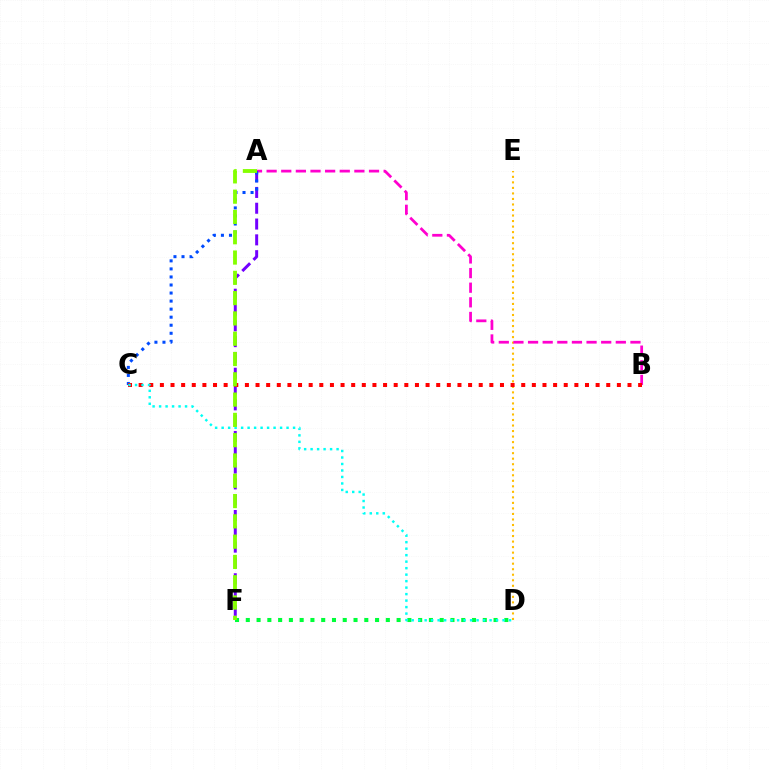{('D', 'E'): [{'color': '#ffbd00', 'line_style': 'dotted', 'thickness': 1.5}], ('A', 'B'): [{'color': '#ff00cf', 'line_style': 'dashed', 'thickness': 1.99}], ('A', 'F'): [{'color': '#7200ff', 'line_style': 'dashed', 'thickness': 2.15}, {'color': '#84ff00', 'line_style': 'dashed', 'thickness': 2.76}], ('A', 'C'): [{'color': '#004bff', 'line_style': 'dotted', 'thickness': 2.19}], ('D', 'F'): [{'color': '#00ff39', 'line_style': 'dotted', 'thickness': 2.93}], ('B', 'C'): [{'color': '#ff0000', 'line_style': 'dotted', 'thickness': 2.89}], ('C', 'D'): [{'color': '#00fff6', 'line_style': 'dotted', 'thickness': 1.76}]}